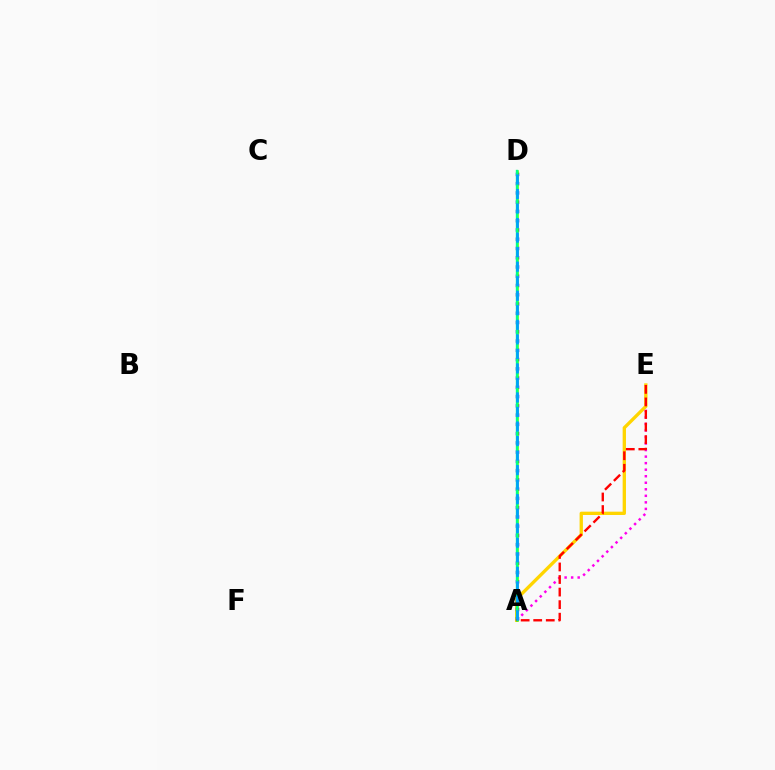{('A', 'E'): [{'color': '#ff00ed', 'line_style': 'dotted', 'thickness': 1.78}, {'color': '#ffd500', 'line_style': 'solid', 'thickness': 2.39}, {'color': '#ff0000', 'line_style': 'dashed', 'thickness': 1.71}], ('A', 'D'): [{'color': '#3700ff', 'line_style': 'dotted', 'thickness': 2.52}, {'color': '#4fff00', 'line_style': 'solid', 'thickness': 1.82}, {'color': '#00ff86', 'line_style': 'solid', 'thickness': 1.7}, {'color': '#009eff', 'line_style': 'dashed', 'thickness': 1.97}]}